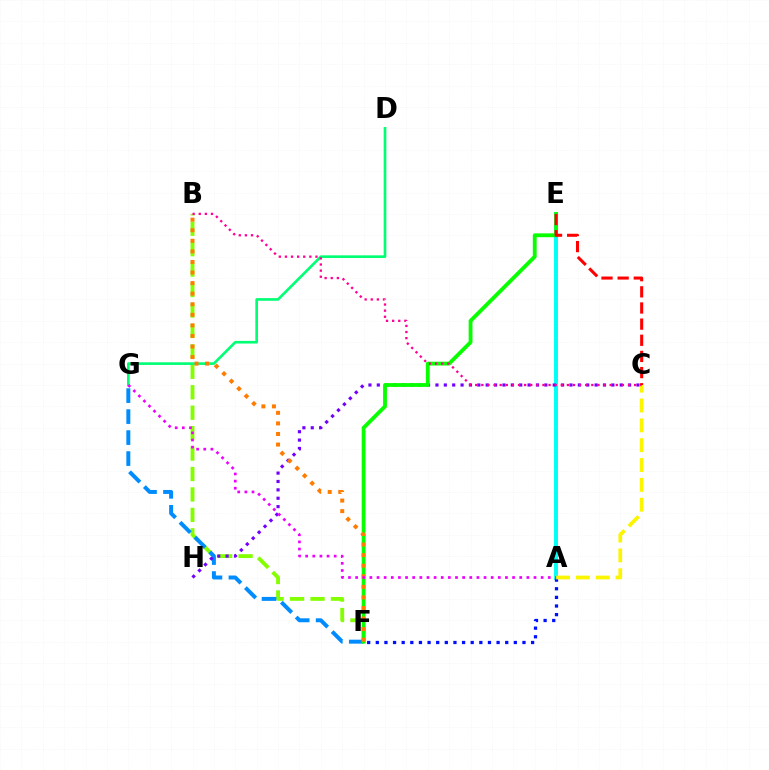{('B', 'F'): [{'color': '#84ff00', 'line_style': 'dashed', 'thickness': 2.78}, {'color': '#ff7c00', 'line_style': 'dotted', 'thickness': 2.87}], ('D', 'G'): [{'color': '#00ff74', 'line_style': 'solid', 'thickness': 1.9}], ('A', 'E'): [{'color': '#00fff6', 'line_style': 'solid', 'thickness': 2.83}], ('F', 'G'): [{'color': '#008cff', 'line_style': 'dashed', 'thickness': 2.85}], ('C', 'H'): [{'color': '#7200ff', 'line_style': 'dotted', 'thickness': 2.28}], ('E', 'F'): [{'color': '#08ff00', 'line_style': 'solid', 'thickness': 2.76}], ('A', 'F'): [{'color': '#0010ff', 'line_style': 'dotted', 'thickness': 2.34}], ('A', 'C'): [{'color': '#fcf500', 'line_style': 'dashed', 'thickness': 2.7}], ('B', 'C'): [{'color': '#ff0094', 'line_style': 'dotted', 'thickness': 1.66}], ('C', 'E'): [{'color': '#ff0000', 'line_style': 'dashed', 'thickness': 2.19}], ('A', 'G'): [{'color': '#ee00ff', 'line_style': 'dotted', 'thickness': 1.94}]}